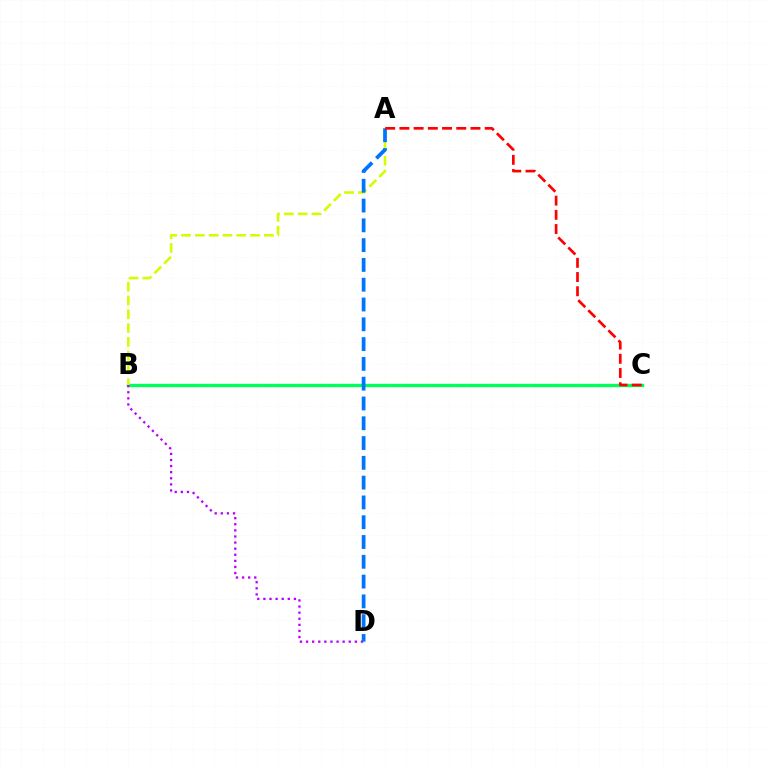{('B', 'C'): [{'color': '#00ff5c', 'line_style': 'solid', 'thickness': 2.4}], ('B', 'D'): [{'color': '#b900ff', 'line_style': 'dotted', 'thickness': 1.66}], ('A', 'B'): [{'color': '#d1ff00', 'line_style': 'dashed', 'thickness': 1.87}], ('A', 'D'): [{'color': '#0074ff', 'line_style': 'dashed', 'thickness': 2.69}], ('A', 'C'): [{'color': '#ff0000', 'line_style': 'dashed', 'thickness': 1.93}]}